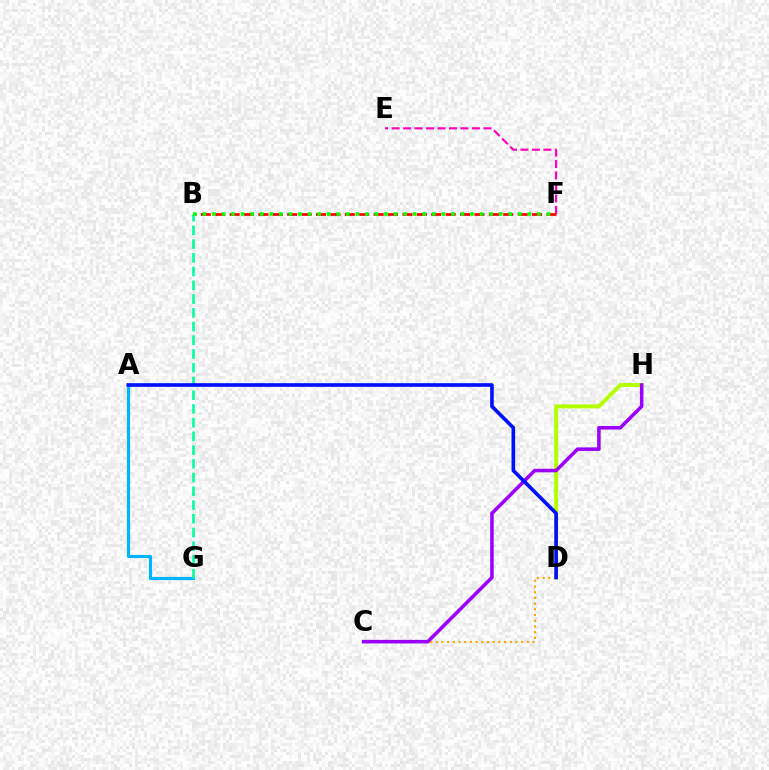{('E', 'F'): [{'color': '#ff00bd', 'line_style': 'dashed', 'thickness': 1.56}], ('D', 'H'): [{'color': '#b3ff00', 'line_style': 'solid', 'thickness': 2.85}], ('B', 'F'): [{'color': '#ff0000', 'line_style': 'dashed', 'thickness': 1.96}, {'color': '#08ff00', 'line_style': 'dotted', 'thickness': 2.6}], ('A', 'G'): [{'color': '#00b5ff', 'line_style': 'solid', 'thickness': 2.27}], ('C', 'D'): [{'color': '#ffa500', 'line_style': 'dotted', 'thickness': 1.55}], ('C', 'H'): [{'color': '#9b00ff', 'line_style': 'solid', 'thickness': 2.55}], ('B', 'G'): [{'color': '#00ff9d', 'line_style': 'dashed', 'thickness': 1.87}], ('A', 'D'): [{'color': '#0010ff', 'line_style': 'solid', 'thickness': 2.62}]}